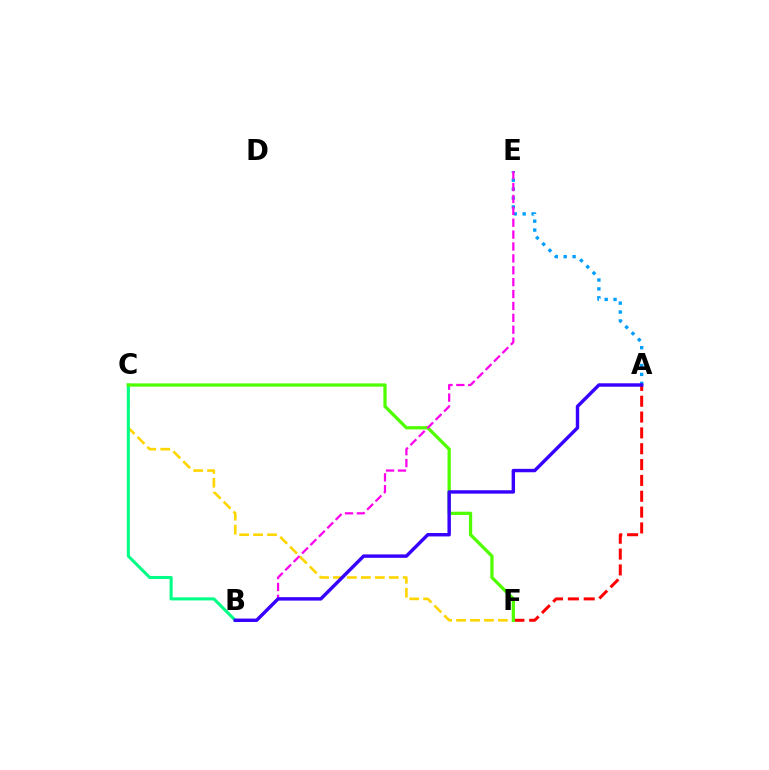{('A', 'F'): [{'color': '#ff0000', 'line_style': 'dashed', 'thickness': 2.15}], ('C', 'F'): [{'color': '#ffd500', 'line_style': 'dashed', 'thickness': 1.89}, {'color': '#4fff00', 'line_style': 'solid', 'thickness': 2.35}], ('B', 'C'): [{'color': '#00ff86', 'line_style': 'solid', 'thickness': 2.21}], ('A', 'E'): [{'color': '#009eff', 'line_style': 'dotted', 'thickness': 2.42}], ('B', 'E'): [{'color': '#ff00ed', 'line_style': 'dashed', 'thickness': 1.61}], ('A', 'B'): [{'color': '#3700ff', 'line_style': 'solid', 'thickness': 2.46}]}